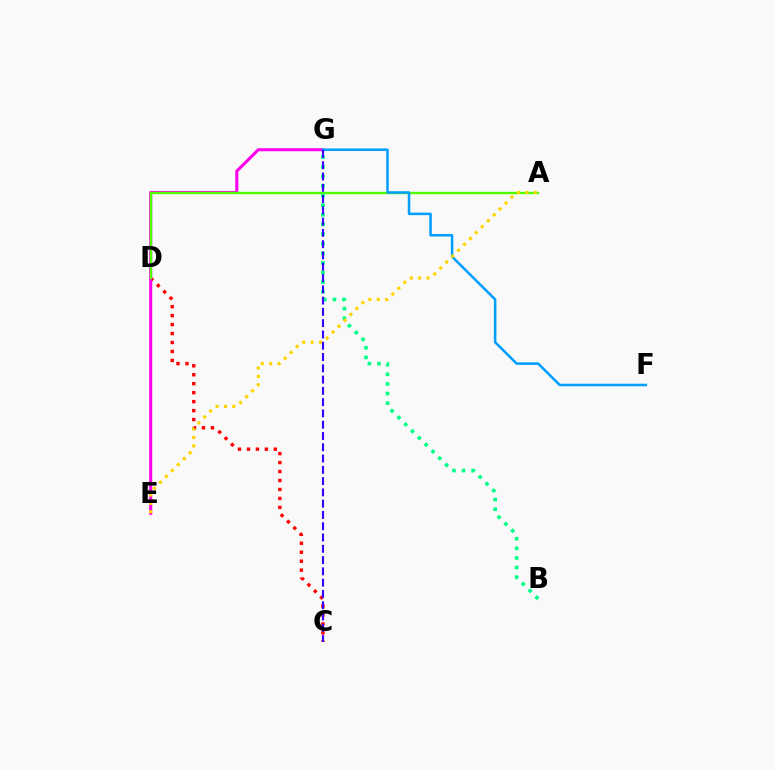{('C', 'D'): [{'color': '#ff0000', 'line_style': 'dotted', 'thickness': 2.44}], ('E', 'G'): [{'color': '#ff00ed', 'line_style': 'solid', 'thickness': 2.2}], ('A', 'D'): [{'color': '#4fff00', 'line_style': 'solid', 'thickness': 1.72}], ('F', 'G'): [{'color': '#009eff', 'line_style': 'solid', 'thickness': 1.82}], ('B', 'G'): [{'color': '#00ff86', 'line_style': 'dotted', 'thickness': 2.61}], ('A', 'E'): [{'color': '#ffd500', 'line_style': 'dotted', 'thickness': 2.28}], ('C', 'G'): [{'color': '#3700ff', 'line_style': 'dashed', 'thickness': 1.53}]}